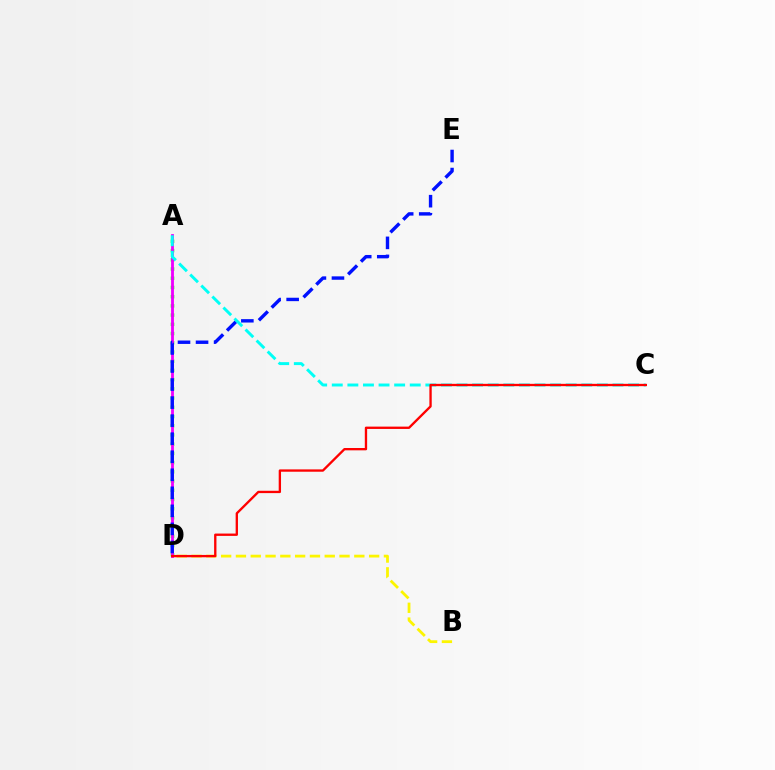{('A', 'D'): [{'color': '#08ff00', 'line_style': 'dotted', 'thickness': 2.5}, {'color': '#ee00ff', 'line_style': 'solid', 'thickness': 2.03}], ('B', 'D'): [{'color': '#fcf500', 'line_style': 'dashed', 'thickness': 2.01}], ('D', 'E'): [{'color': '#0010ff', 'line_style': 'dashed', 'thickness': 2.45}], ('A', 'C'): [{'color': '#00fff6', 'line_style': 'dashed', 'thickness': 2.12}], ('C', 'D'): [{'color': '#ff0000', 'line_style': 'solid', 'thickness': 1.68}]}